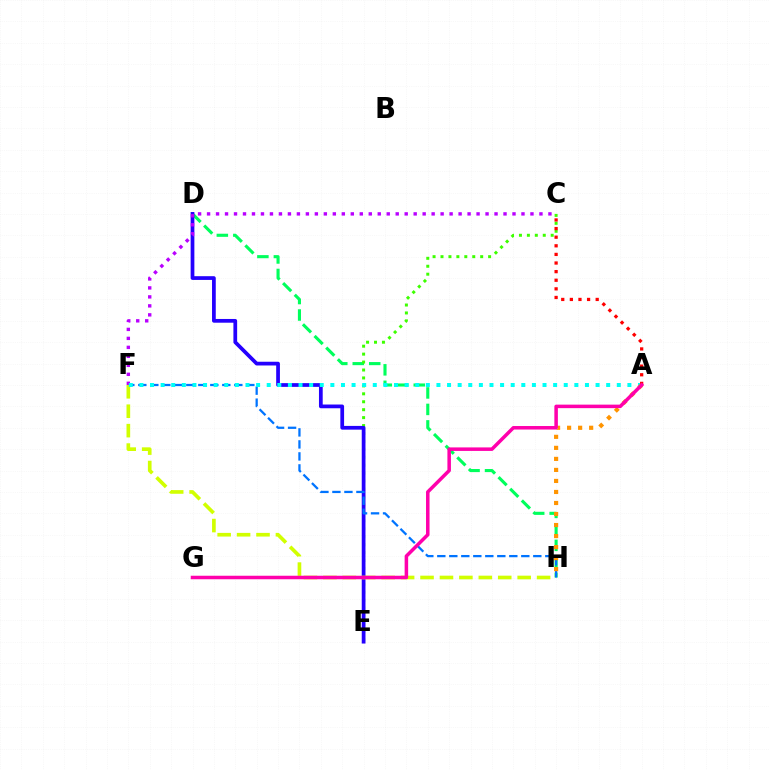{('D', 'H'): [{'color': '#00ff5c', 'line_style': 'dashed', 'thickness': 2.24}], ('C', 'E'): [{'color': '#3dff00', 'line_style': 'dotted', 'thickness': 2.16}], ('D', 'E'): [{'color': '#2500ff', 'line_style': 'solid', 'thickness': 2.69}], ('F', 'H'): [{'color': '#0074ff', 'line_style': 'dashed', 'thickness': 1.63}, {'color': '#d1ff00', 'line_style': 'dashed', 'thickness': 2.64}], ('C', 'F'): [{'color': '#b900ff', 'line_style': 'dotted', 'thickness': 2.44}], ('A', 'F'): [{'color': '#00fff6', 'line_style': 'dotted', 'thickness': 2.88}], ('A', 'C'): [{'color': '#ff0000', 'line_style': 'dotted', 'thickness': 2.34}], ('A', 'H'): [{'color': '#ff9400', 'line_style': 'dotted', 'thickness': 3.0}], ('A', 'G'): [{'color': '#ff00ac', 'line_style': 'solid', 'thickness': 2.53}]}